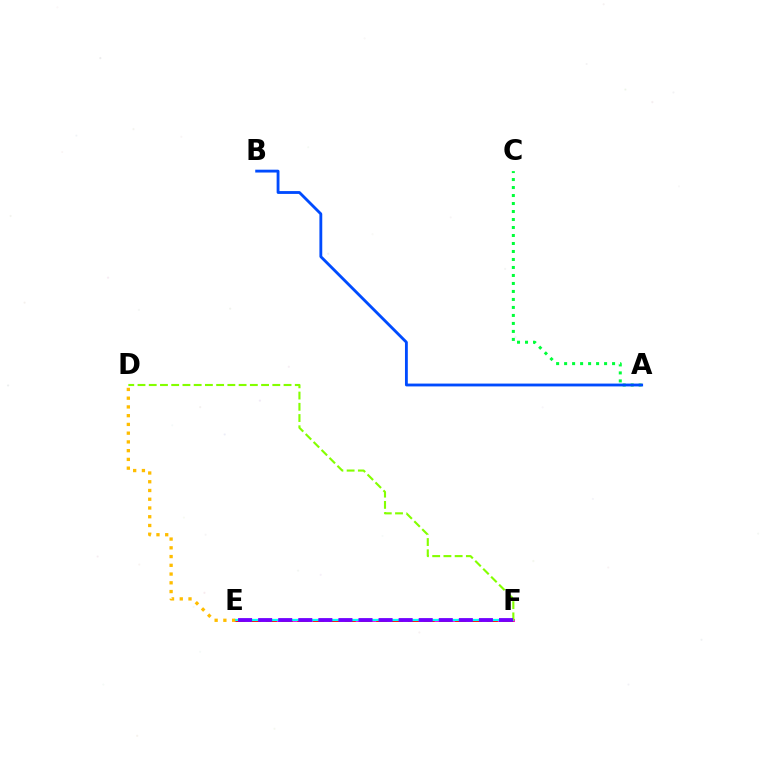{('E', 'F'): [{'color': '#ff00cf', 'line_style': 'solid', 'thickness': 2.12}, {'color': '#ff0000', 'line_style': 'dashed', 'thickness': 2.14}, {'color': '#00fff6', 'line_style': 'solid', 'thickness': 1.61}, {'color': '#7200ff', 'line_style': 'dashed', 'thickness': 2.73}], ('A', 'C'): [{'color': '#00ff39', 'line_style': 'dotted', 'thickness': 2.17}], ('D', 'E'): [{'color': '#ffbd00', 'line_style': 'dotted', 'thickness': 2.38}], ('D', 'F'): [{'color': '#84ff00', 'line_style': 'dashed', 'thickness': 1.53}], ('A', 'B'): [{'color': '#004bff', 'line_style': 'solid', 'thickness': 2.04}]}